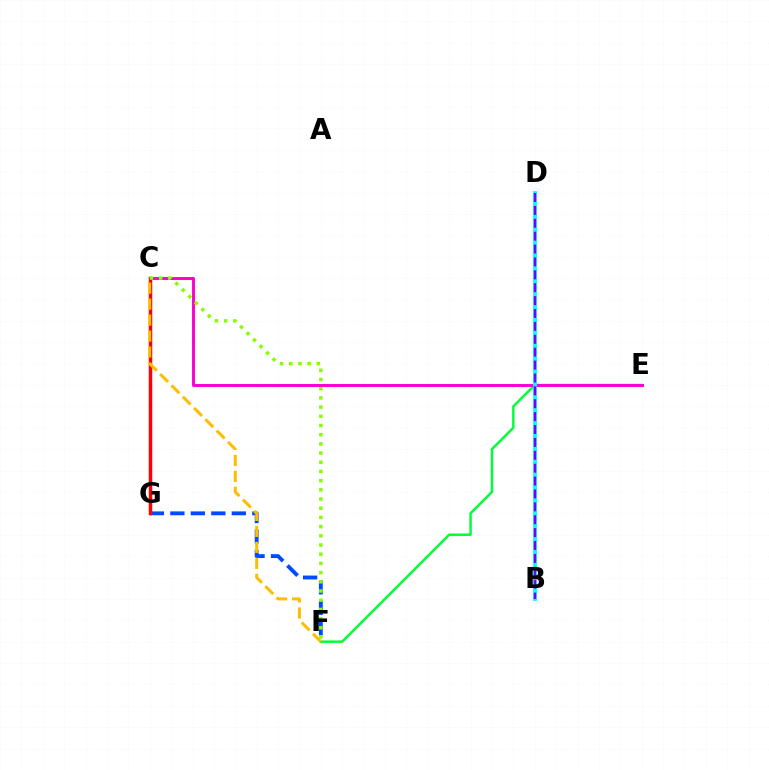{('E', 'F'): [{'color': '#00ff39', 'line_style': 'solid', 'thickness': 1.78}], ('C', 'E'): [{'color': '#ff00cf', 'line_style': 'solid', 'thickness': 2.12}], ('B', 'D'): [{'color': '#00fff6', 'line_style': 'solid', 'thickness': 2.74}, {'color': '#7200ff', 'line_style': 'dashed', 'thickness': 1.75}], ('F', 'G'): [{'color': '#004bff', 'line_style': 'dashed', 'thickness': 2.78}], ('C', 'G'): [{'color': '#ff0000', 'line_style': 'solid', 'thickness': 2.5}], ('C', 'F'): [{'color': '#ffbd00', 'line_style': 'dashed', 'thickness': 2.17}, {'color': '#84ff00', 'line_style': 'dotted', 'thickness': 2.5}]}